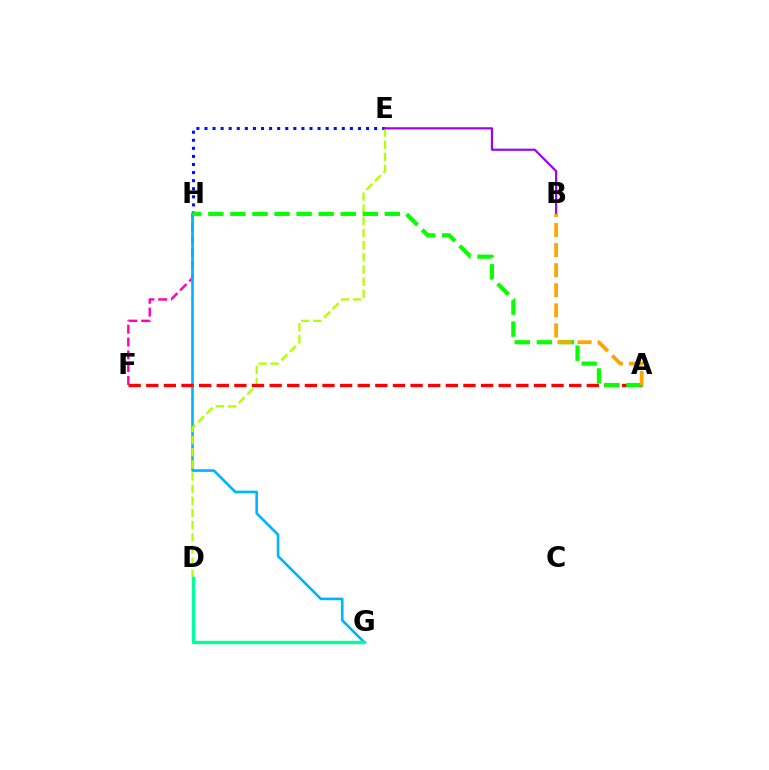{('E', 'H'): [{'color': '#0010ff', 'line_style': 'dotted', 'thickness': 2.19}], ('F', 'H'): [{'color': '#ff00bd', 'line_style': 'dashed', 'thickness': 1.74}], ('G', 'H'): [{'color': '#00b5ff', 'line_style': 'solid', 'thickness': 1.89}], ('D', 'E'): [{'color': '#b3ff00', 'line_style': 'dashed', 'thickness': 1.65}], ('A', 'F'): [{'color': '#ff0000', 'line_style': 'dashed', 'thickness': 2.39}], ('A', 'H'): [{'color': '#08ff00', 'line_style': 'dashed', 'thickness': 3.0}], ('B', 'E'): [{'color': '#9b00ff', 'line_style': 'solid', 'thickness': 1.57}], ('D', 'G'): [{'color': '#00ff9d', 'line_style': 'solid', 'thickness': 2.44}], ('A', 'B'): [{'color': '#ffa500', 'line_style': 'dashed', 'thickness': 2.73}]}